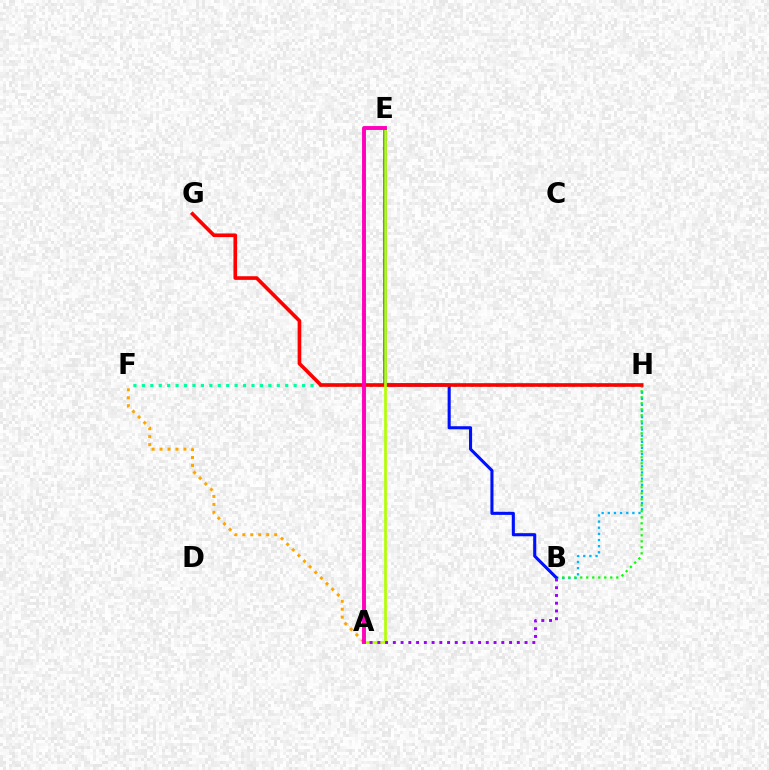{('B', 'H'): [{'color': '#00b5ff', 'line_style': 'dotted', 'thickness': 1.67}, {'color': '#08ff00', 'line_style': 'dotted', 'thickness': 1.63}], ('B', 'E'): [{'color': '#0010ff', 'line_style': 'solid', 'thickness': 2.22}], ('F', 'H'): [{'color': '#00ff9d', 'line_style': 'dotted', 'thickness': 2.29}], ('G', 'H'): [{'color': '#ff0000', 'line_style': 'solid', 'thickness': 2.63}], ('A', 'E'): [{'color': '#b3ff00', 'line_style': 'solid', 'thickness': 1.95}, {'color': '#ff00bd', 'line_style': 'solid', 'thickness': 2.81}], ('A', 'F'): [{'color': '#ffa500', 'line_style': 'dotted', 'thickness': 2.16}], ('A', 'B'): [{'color': '#9b00ff', 'line_style': 'dotted', 'thickness': 2.11}]}